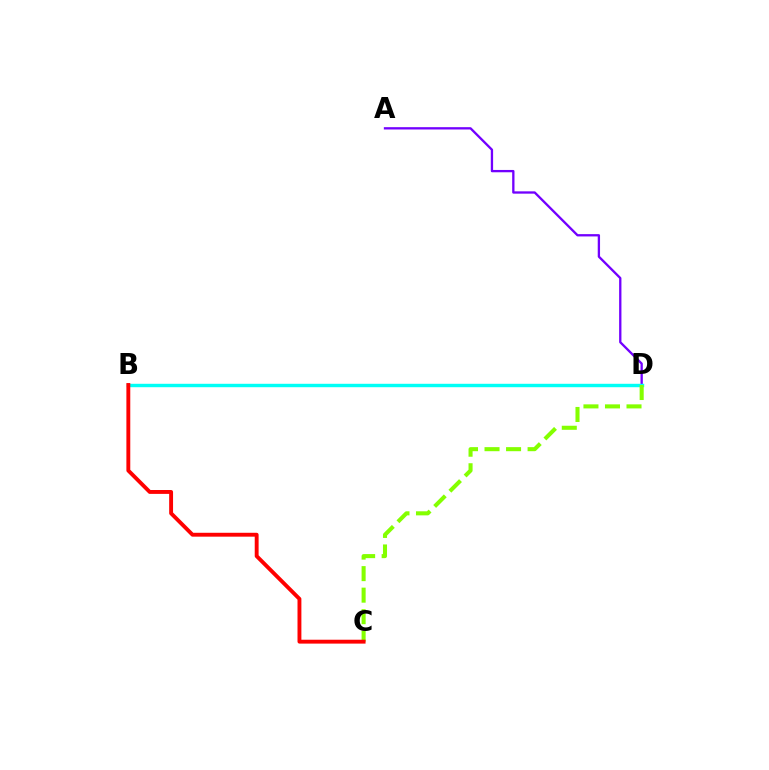{('A', 'D'): [{'color': '#7200ff', 'line_style': 'solid', 'thickness': 1.67}], ('B', 'D'): [{'color': '#00fff6', 'line_style': 'solid', 'thickness': 2.46}], ('C', 'D'): [{'color': '#84ff00', 'line_style': 'dashed', 'thickness': 2.92}], ('B', 'C'): [{'color': '#ff0000', 'line_style': 'solid', 'thickness': 2.8}]}